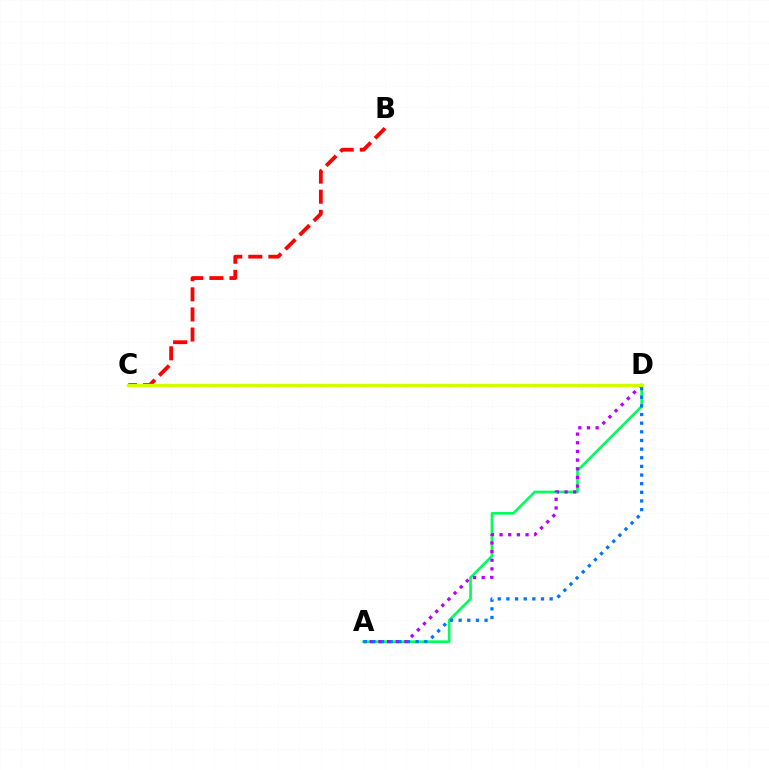{('B', 'C'): [{'color': '#ff0000', 'line_style': 'dashed', 'thickness': 2.73}], ('A', 'D'): [{'color': '#00ff5c', 'line_style': 'solid', 'thickness': 1.91}, {'color': '#b900ff', 'line_style': 'dotted', 'thickness': 2.35}, {'color': '#0074ff', 'line_style': 'dotted', 'thickness': 2.35}], ('C', 'D'): [{'color': '#d1ff00', 'line_style': 'solid', 'thickness': 2.38}]}